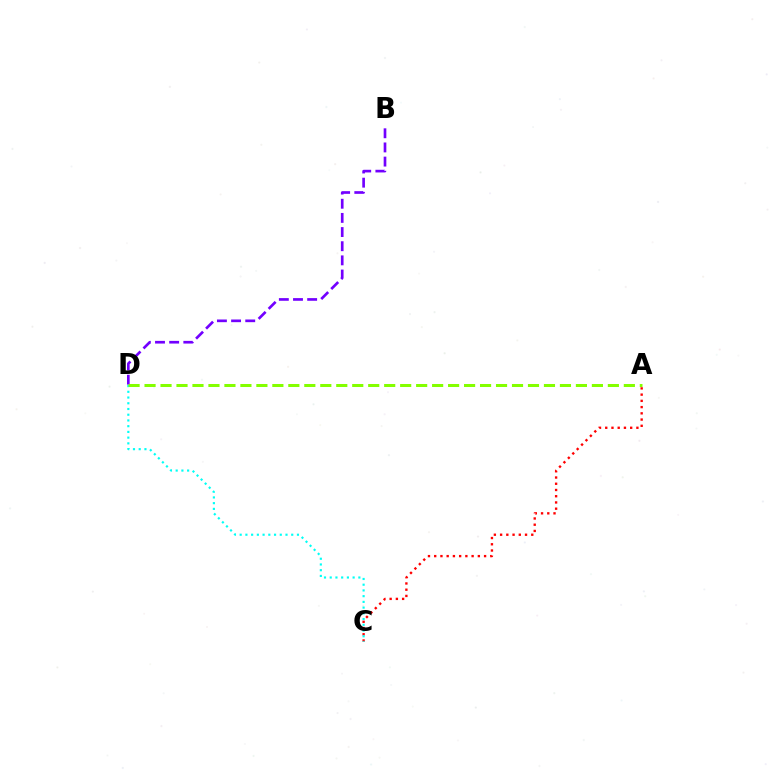{('B', 'D'): [{'color': '#7200ff', 'line_style': 'dashed', 'thickness': 1.92}], ('A', 'C'): [{'color': '#ff0000', 'line_style': 'dotted', 'thickness': 1.69}], ('C', 'D'): [{'color': '#00fff6', 'line_style': 'dotted', 'thickness': 1.56}], ('A', 'D'): [{'color': '#84ff00', 'line_style': 'dashed', 'thickness': 2.17}]}